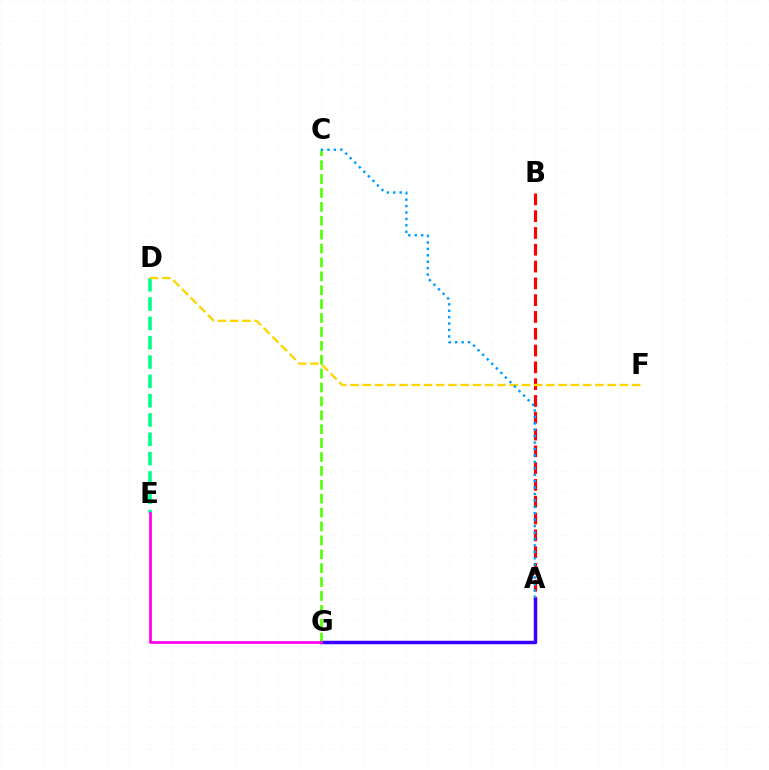{('D', 'E'): [{'color': '#00ff86', 'line_style': 'dashed', 'thickness': 2.62}], ('A', 'B'): [{'color': '#ff0000', 'line_style': 'dashed', 'thickness': 2.28}], ('D', 'F'): [{'color': '#ffd500', 'line_style': 'dashed', 'thickness': 1.66}], ('A', 'G'): [{'color': '#3700ff', 'line_style': 'solid', 'thickness': 2.51}], ('C', 'G'): [{'color': '#4fff00', 'line_style': 'dashed', 'thickness': 1.89}], ('A', 'C'): [{'color': '#009eff', 'line_style': 'dotted', 'thickness': 1.75}], ('E', 'G'): [{'color': '#ff00ed', 'line_style': 'solid', 'thickness': 1.97}]}